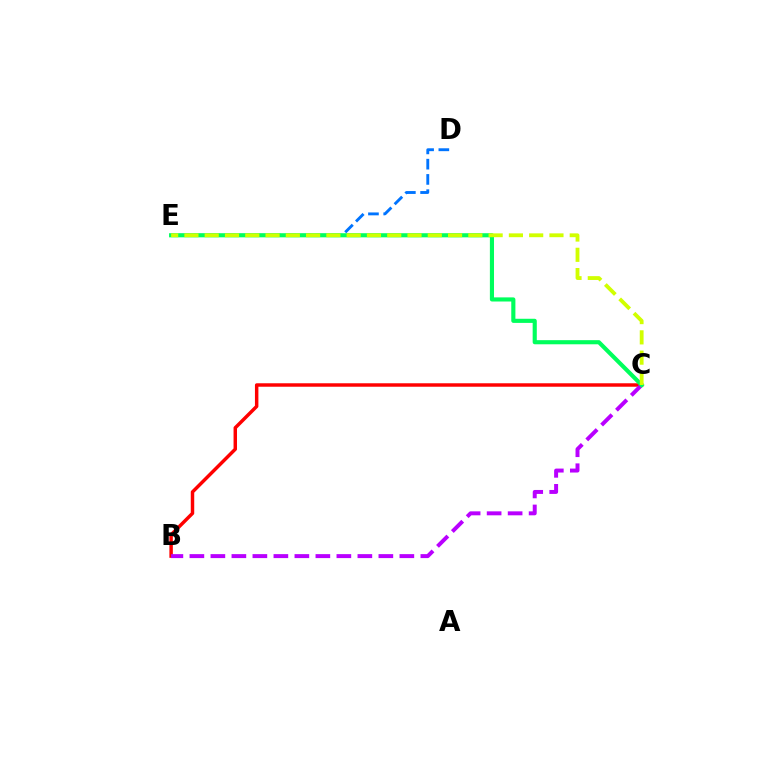{('D', 'E'): [{'color': '#0074ff', 'line_style': 'dashed', 'thickness': 2.07}], ('B', 'C'): [{'color': '#ff0000', 'line_style': 'solid', 'thickness': 2.49}, {'color': '#b900ff', 'line_style': 'dashed', 'thickness': 2.85}], ('C', 'E'): [{'color': '#00ff5c', 'line_style': 'solid', 'thickness': 2.97}, {'color': '#d1ff00', 'line_style': 'dashed', 'thickness': 2.75}]}